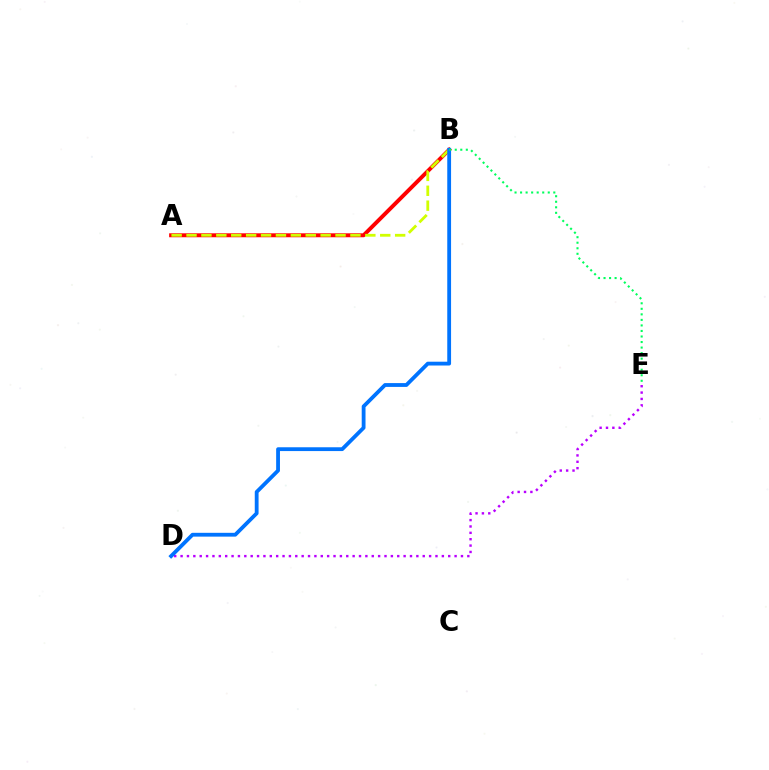{('D', 'E'): [{'color': '#b900ff', 'line_style': 'dotted', 'thickness': 1.73}], ('A', 'B'): [{'color': '#ff0000', 'line_style': 'solid', 'thickness': 2.84}, {'color': '#d1ff00', 'line_style': 'dashed', 'thickness': 2.02}], ('B', 'D'): [{'color': '#0074ff', 'line_style': 'solid', 'thickness': 2.74}], ('B', 'E'): [{'color': '#00ff5c', 'line_style': 'dotted', 'thickness': 1.5}]}